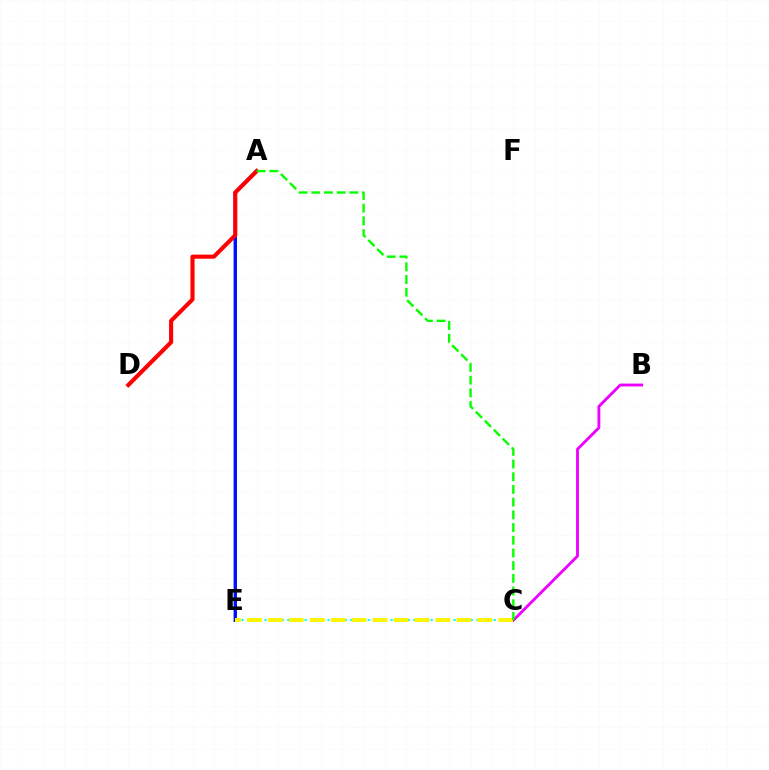{('C', 'E'): [{'color': '#00fff6', 'line_style': 'dotted', 'thickness': 1.56}, {'color': '#fcf500', 'line_style': 'dashed', 'thickness': 2.84}], ('B', 'C'): [{'color': '#ee00ff', 'line_style': 'solid', 'thickness': 2.05}], ('A', 'E'): [{'color': '#0010ff', 'line_style': 'solid', 'thickness': 2.44}], ('A', 'D'): [{'color': '#ff0000', 'line_style': 'solid', 'thickness': 2.95}], ('A', 'C'): [{'color': '#08ff00', 'line_style': 'dashed', 'thickness': 1.73}]}